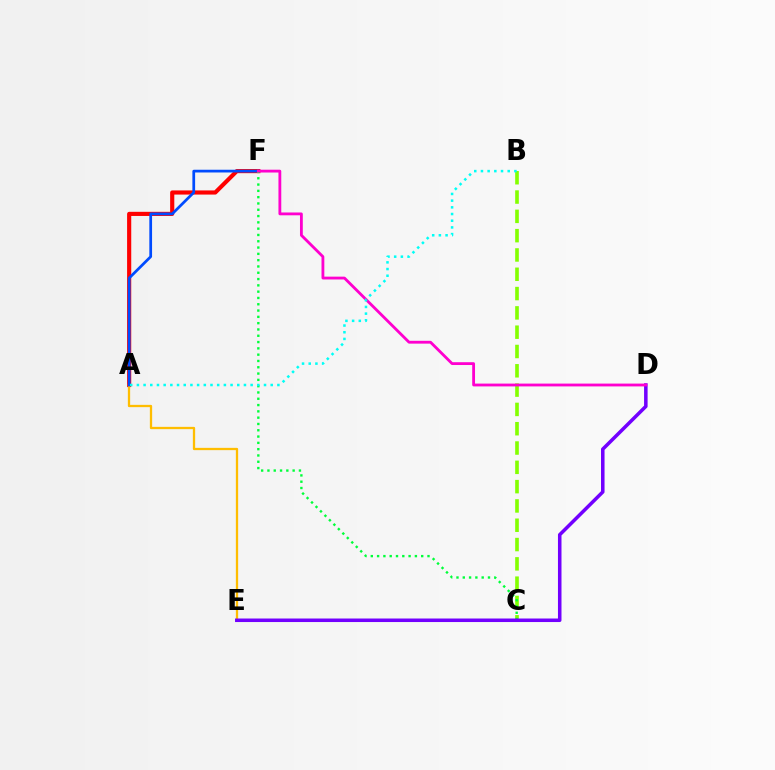{('B', 'C'): [{'color': '#84ff00', 'line_style': 'dashed', 'thickness': 2.62}], ('A', 'F'): [{'color': '#ff0000', 'line_style': 'solid', 'thickness': 2.98}, {'color': '#004bff', 'line_style': 'solid', 'thickness': 1.97}], ('A', 'E'): [{'color': '#ffbd00', 'line_style': 'solid', 'thickness': 1.65}], ('C', 'F'): [{'color': '#00ff39', 'line_style': 'dotted', 'thickness': 1.71}], ('D', 'E'): [{'color': '#7200ff', 'line_style': 'solid', 'thickness': 2.54}], ('D', 'F'): [{'color': '#ff00cf', 'line_style': 'solid', 'thickness': 2.03}], ('A', 'B'): [{'color': '#00fff6', 'line_style': 'dotted', 'thickness': 1.82}]}